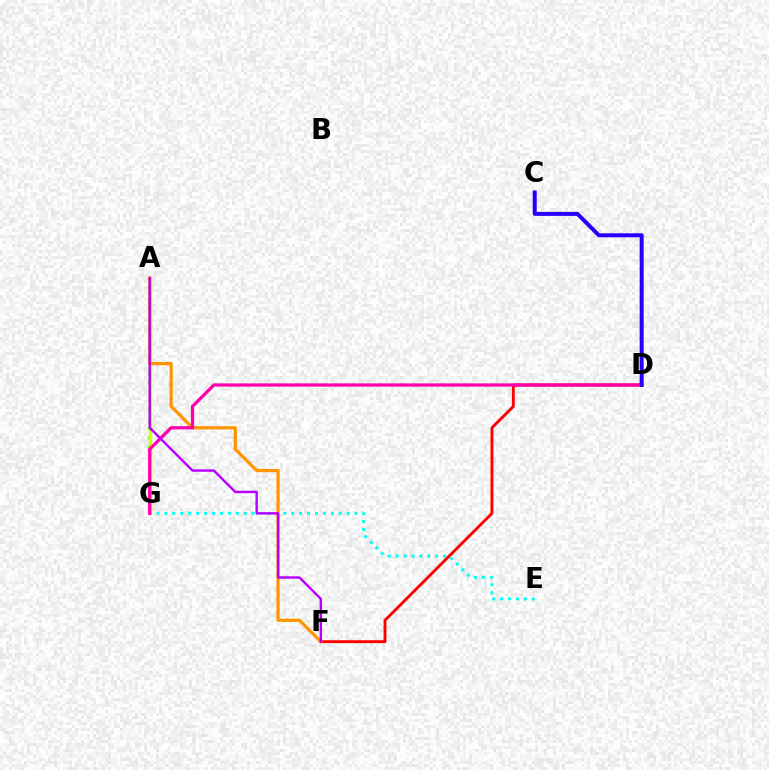{('A', 'G'): [{'color': '#00ff5c', 'line_style': 'solid', 'thickness': 1.98}, {'color': '#3dff00', 'line_style': 'dotted', 'thickness': 2.53}, {'color': '#0074ff', 'line_style': 'solid', 'thickness': 1.83}, {'color': '#d1ff00', 'line_style': 'solid', 'thickness': 2.46}], ('E', 'G'): [{'color': '#00fff6', 'line_style': 'dotted', 'thickness': 2.15}], ('D', 'F'): [{'color': '#ff0000', 'line_style': 'solid', 'thickness': 2.07}], ('A', 'F'): [{'color': '#ff9400', 'line_style': 'solid', 'thickness': 2.32}, {'color': '#b900ff', 'line_style': 'solid', 'thickness': 1.75}], ('D', 'G'): [{'color': '#ff00ac', 'line_style': 'solid', 'thickness': 2.35}], ('C', 'D'): [{'color': '#2500ff', 'line_style': 'solid', 'thickness': 2.88}]}